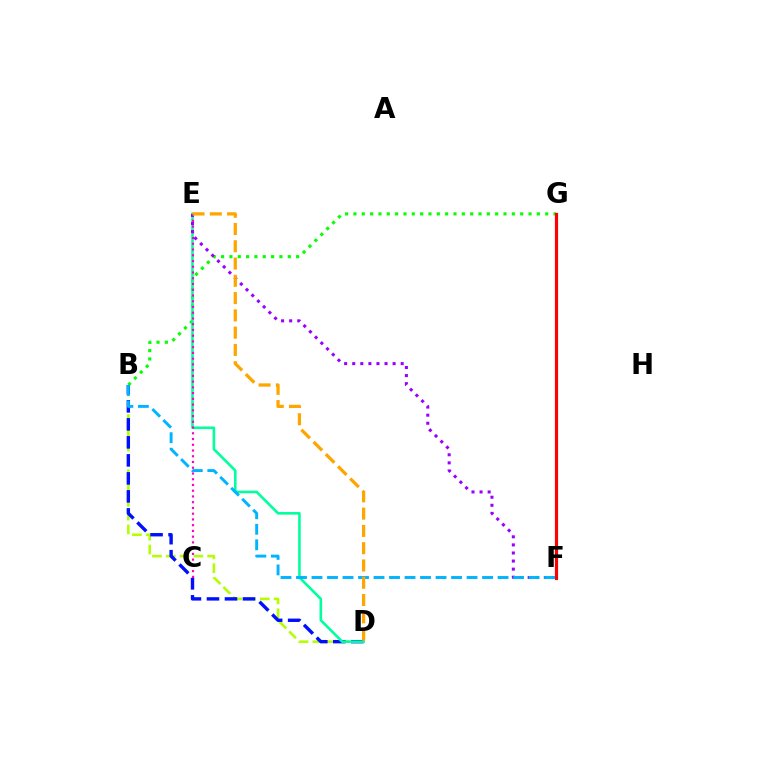{('B', 'G'): [{'color': '#08ff00', 'line_style': 'dotted', 'thickness': 2.27}], ('B', 'D'): [{'color': '#b3ff00', 'line_style': 'dashed', 'thickness': 1.88}, {'color': '#0010ff', 'line_style': 'dashed', 'thickness': 2.45}], ('D', 'E'): [{'color': '#00ff9d', 'line_style': 'solid', 'thickness': 1.88}, {'color': '#ffa500', 'line_style': 'dashed', 'thickness': 2.35}], ('C', 'E'): [{'color': '#ff00bd', 'line_style': 'dotted', 'thickness': 1.56}], ('E', 'F'): [{'color': '#9b00ff', 'line_style': 'dotted', 'thickness': 2.19}], ('F', 'G'): [{'color': '#ff0000', 'line_style': 'solid', 'thickness': 2.28}], ('B', 'F'): [{'color': '#00b5ff', 'line_style': 'dashed', 'thickness': 2.11}]}